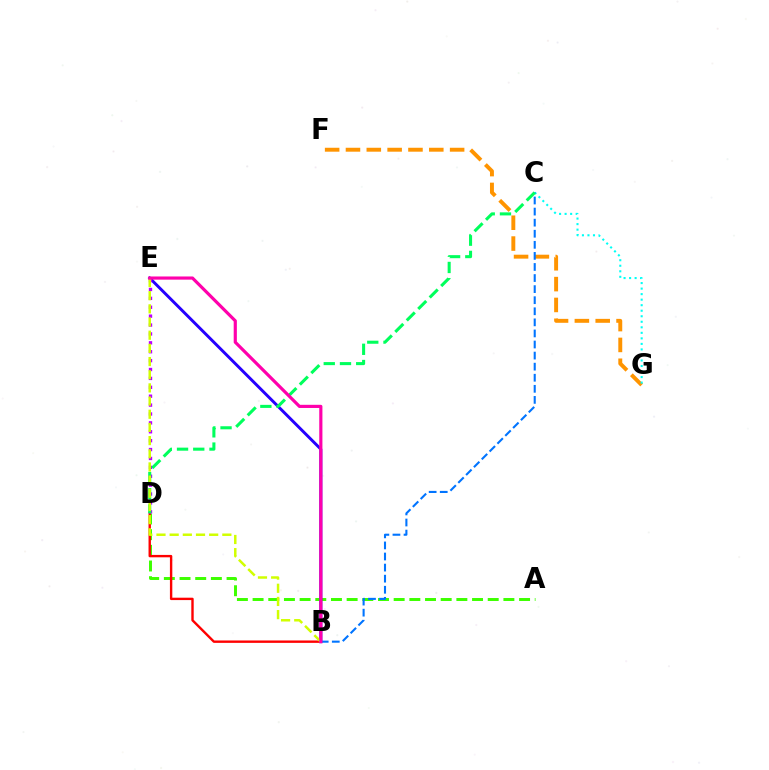{('A', 'D'): [{'color': '#3dff00', 'line_style': 'dashed', 'thickness': 2.13}], ('B', 'E'): [{'color': '#2500ff', 'line_style': 'solid', 'thickness': 2.12}, {'color': '#d1ff00', 'line_style': 'dashed', 'thickness': 1.79}, {'color': '#ff00ac', 'line_style': 'solid', 'thickness': 2.28}], ('F', 'G'): [{'color': '#ff9400', 'line_style': 'dashed', 'thickness': 2.83}], ('B', 'D'): [{'color': '#ff0000', 'line_style': 'solid', 'thickness': 1.72}], ('C', 'G'): [{'color': '#00fff6', 'line_style': 'dotted', 'thickness': 1.5}], ('B', 'C'): [{'color': '#0074ff', 'line_style': 'dashed', 'thickness': 1.5}], ('D', 'E'): [{'color': '#b900ff', 'line_style': 'dotted', 'thickness': 2.42}], ('C', 'D'): [{'color': '#00ff5c', 'line_style': 'dashed', 'thickness': 2.2}]}